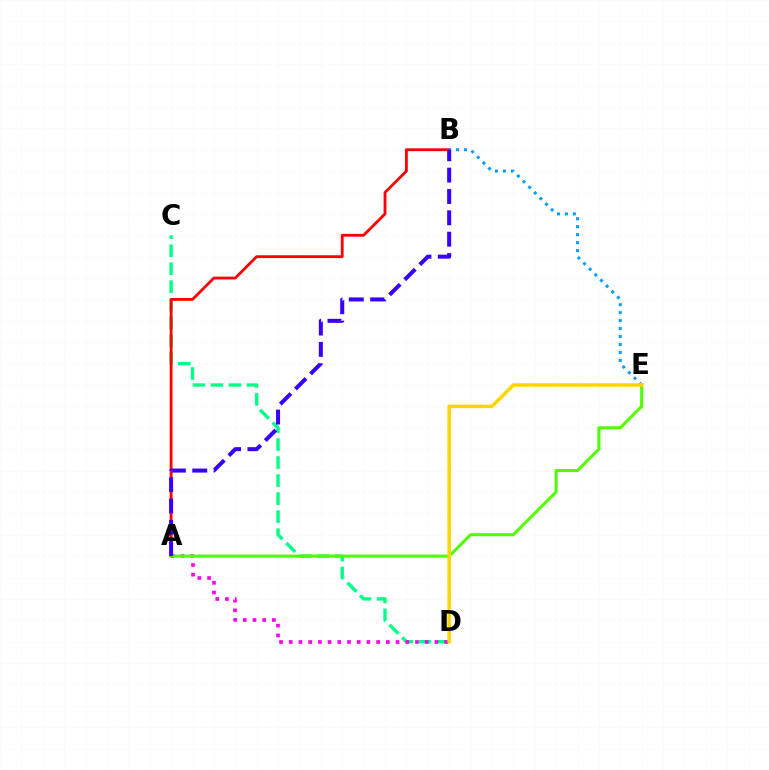{('C', 'D'): [{'color': '#00ff86', 'line_style': 'dashed', 'thickness': 2.45}], ('A', 'B'): [{'color': '#ff0000', 'line_style': 'solid', 'thickness': 2.03}, {'color': '#3700ff', 'line_style': 'dashed', 'thickness': 2.9}], ('A', 'D'): [{'color': '#ff00ed', 'line_style': 'dotted', 'thickness': 2.64}], ('B', 'E'): [{'color': '#009eff', 'line_style': 'dotted', 'thickness': 2.17}], ('A', 'E'): [{'color': '#4fff00', 'line_style': 'solid', 'thickness': 2.19}], ('D', 'E'): [{'color': '#ffd500', 'line_style': 'solid', 'thickness': 2.53}]}